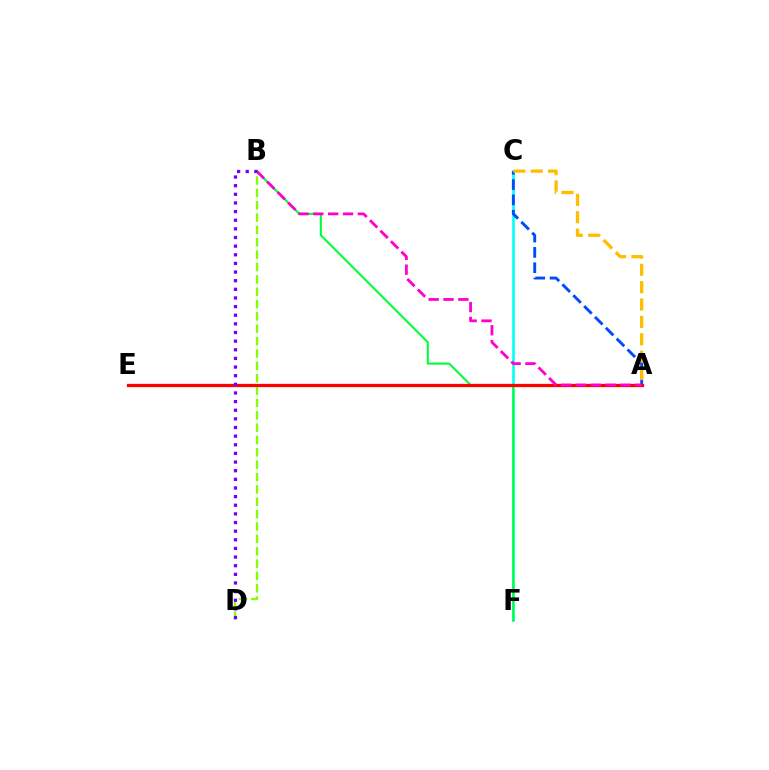{('B', 'D'): [{'color': '#84ff00', 'line_style': 'dashed', 'thickness': 1.68}, {'color': '#7200ff', 'line_style': 'dotted', 'thickness': 2.35}], ('C', 'F'): [{'color': '#00fff6', 'line_style': 'solid', 'thickness': 1.88}], ('B', 'F'): [{'color': '#00ff39', 'line_style': 'solid', 'thickness': 1.5}], ('A', 'C'): [{'color': '#004bff', 'line_style': 'dashed', 'thickness': 2.08}, {'color': '#ffbd00', 'line_style': 'dashed', 'thickness': 2.36}], ('A', 'E'): [{'color': '#ff0000', 'line_style': 'solid', 'thickness': 2.34}], ('A', 'B'): [{'color': '#ff00cf', 'line_style': 'dashed', 'thickness': 2.02}]}